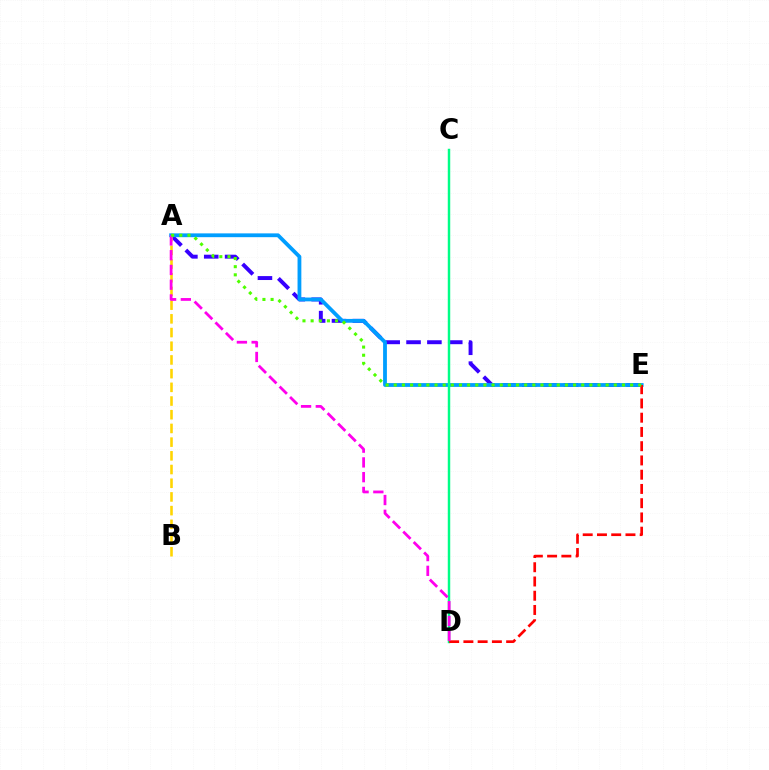{('A', 'E'): [{'color': '#3700ff', 'line_style': 'dashed', 'thickness': 2.83}, {'color': '#009eff', 'line_style': 'solid', 'thickness': 2.74}, {'color': '#4fff00', 'line_style': 'dotted', 'thickness': 2.21}], ('A', 'B'): [{'color': '#ffd500', 'line_style': 'dashed', 'thickness': 1.86}], ('C', 'D'): [{'color': '#00ff86', 'line_style': 'solid', 'thickness': 1.77}], ('D', 'E'): [{'color': '#ff0000', 'line_style': 'dashed', 'thickness': 1.94}], ('A', 'D'): [{'color': '#ff00ed', 'line_style': 'dashed', 'thickness': 2.0}]}